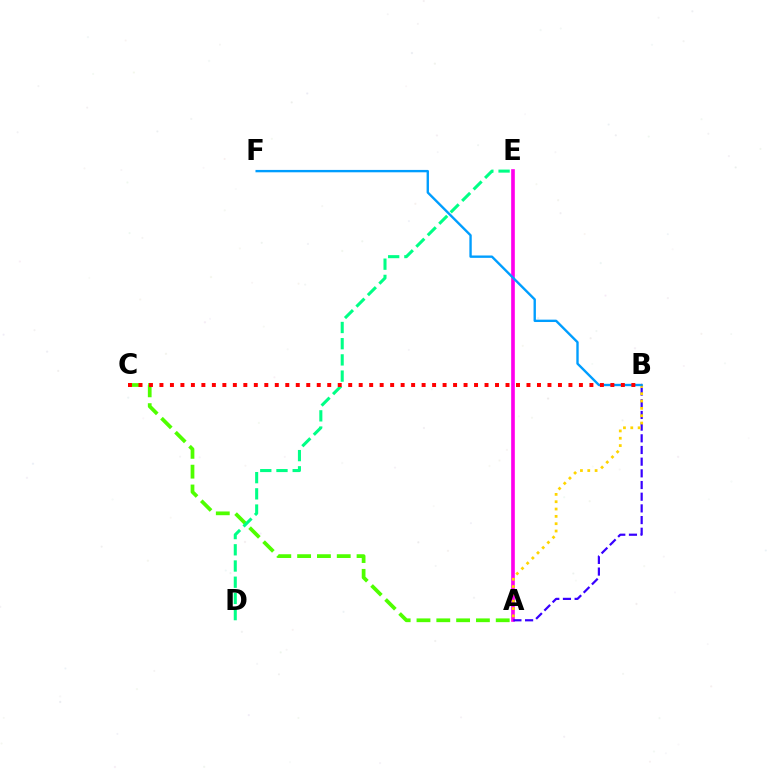{('A', 'C'): [{'color': '#4fff00', 'line_style': 'dashed', 'thickness': 2.69}], ('A', 'E'): [{'color': '#ff00ed', 'line_style': 'solid', 'thickness': 2.63}], ('A', 'B'): [{'color': '#3700ff', 'line_style': 'dashed', 'thickness': 1.59}, {'color': '#ffd500', 'line_style': 'dotted', 'thickness': 1.99}], ('D', 'E'): [{'color': '#00ff86', 'line_style': 'dashed', 'thickness': 2.2}], ('B', 'F'): [{'color': '#009eff', 'line_style': 'solid', 'thickness': 1.71}], ('B', 'C'): [{'color': '#ff0000', 'line_style': 'dotted', 'thickness': 2.85}]}